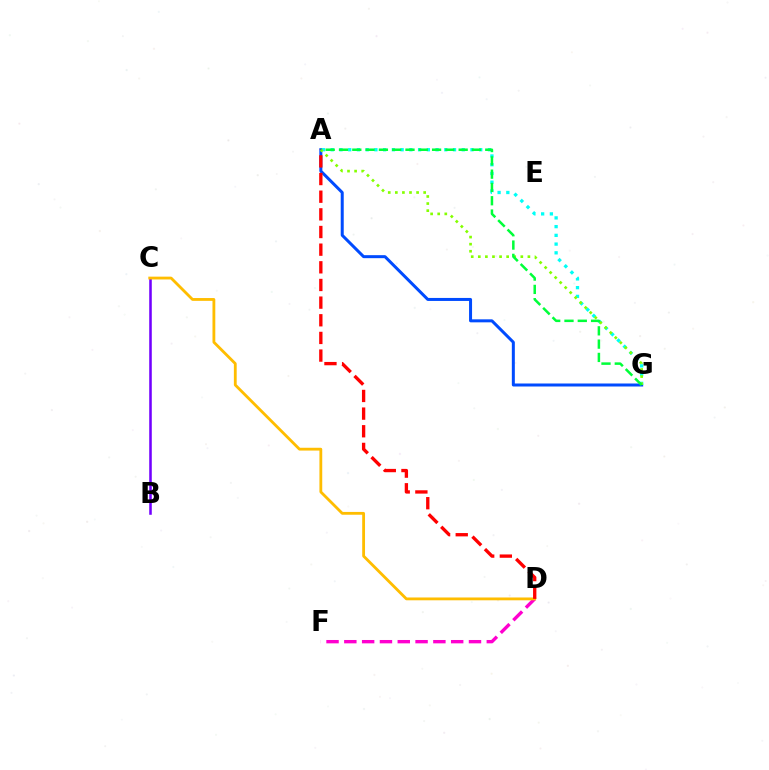{('D', 'F'): [{'color': '#ff00cf', 'line_style': 'dashed', 'thickness': 2.42}], ('A', 'G'): [{'color': '#004bff', 'line_style': 'solid', 'thickness': 2.16}, {'color': '#00fff6', 'line_style': 'dotted', 'thickness': 2.37}, {'color': '#84ff00', 'line_style': 'dotted', 'thickness': 1.92}, {'color': '#00ff39', 'line_style': 'dashed', 'thickness': 1.81}], ('B', 'C'): [{'color': '#7200ff', 'line_style': 'solid', 'thickness': 1.84}], ('C', 'D'): [{'color': '#ffbd00', 'line_style': 'solid', 'thickness': 2.03}], ('A', 'D'): [{'color': '#ff0000', 'line_style': 'dashed', 'thickness': 2.4}]}